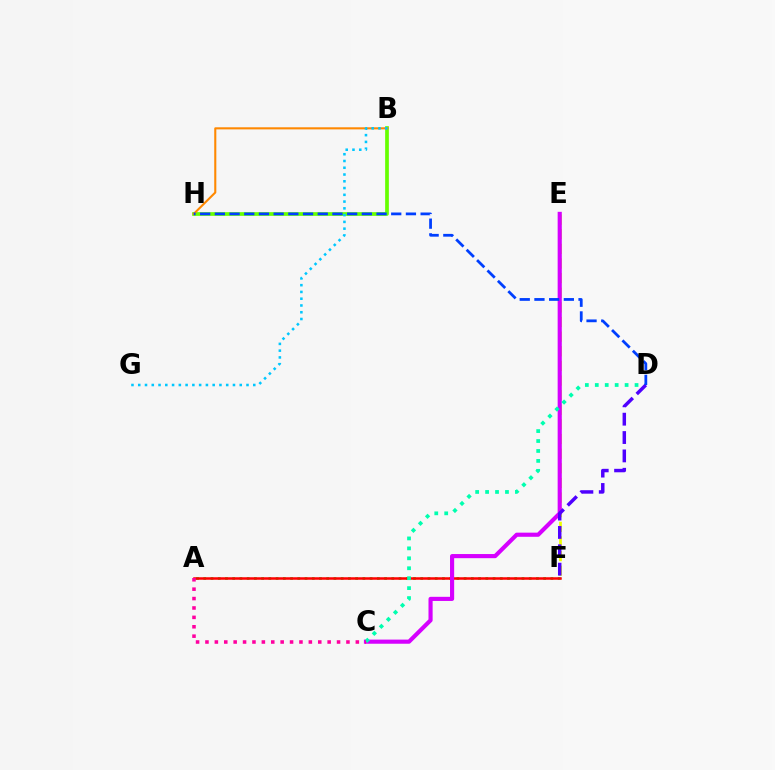{('B', 'H'): [{'color': '#66ff00', 'line_style': 'solid', 'thickness': 2.67}, {'color': '#ff8800', 'line_style': 'solid', 'thickness': 1.5}], ('A', 'F'): [{'color': '#00ff27', 'line_style': 'dotted', 'thickness': 1.96}, {'color': '#ff0000', 'line_style': 'solid', 'thickness': 1.82}], ('B', 'G'): [{'color': '#00c7ff', 'line_style': 'dotted', 'thickness': 1.84}], ('E', 'F'): [{'color': '#eeff00', 'line_style': 'dashed', 'thickness': 1.99}], ('C', 'E'): [{'color': '#d600ff', 'line_style': 'solid', 'thickness': 2.98}], ('C', 'D'): [{'color': '#00ffaf', 'line_style': 'dotted', 'thickness': 2.7}], ('A', 'C'): [{'color': '#ff00a0', 'line_style': 'dotted', 'thickness': 2.55}], ('D', 'F'): [{'color': '#4f00ff', 'line_style': 'dashed', 'thickness': 2.49}], ('D', 'H'): [{'color': '#003fff', 'line_style': 'dashed', 'thickness': 2.0}]}